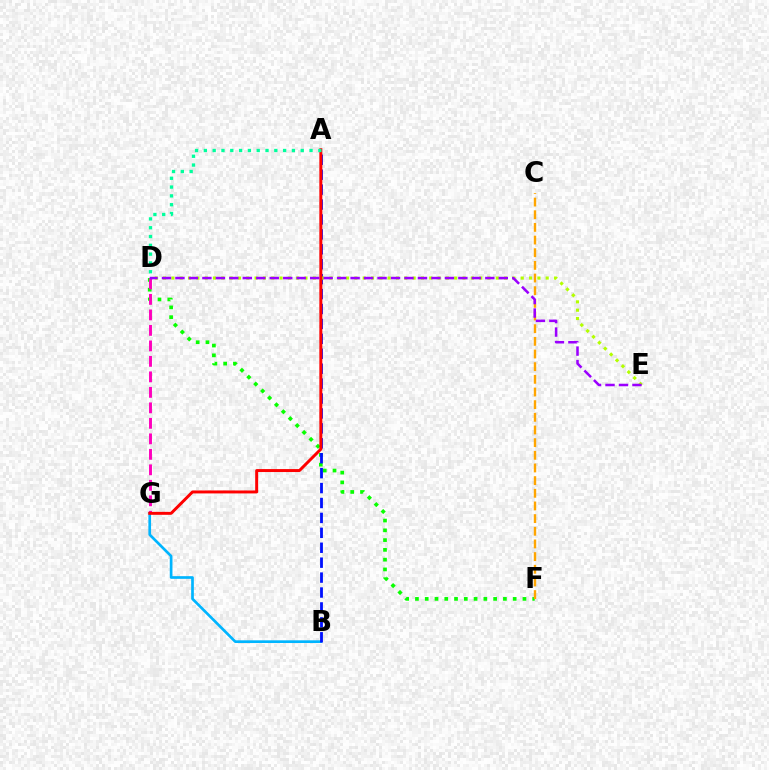{('D', 'F'): [{'color': '#08ff00', 'line_style': 'dotted', 'thickness': 2.66}], ('B', 'G'): [{'color': '#00b5ff', 'line_style': 'solid', 'thickness': 1.94}], ('A', 'B'): [{'color': '#0010ff', 'line_style': 'dashed', 'thickness': 2.03}], ('D', 'G'): [{'color': '#ff00bd', 'line_style': 'dashed', 'thickness': 2.1}], ('C', 'F'): [{'color': '#ffa500', 'line_style': 'dashed', 'thickness': 1.72}], ('D', 'E'): [{'color': '#b3ff00', 'line_style': 'dotted', 'thickness': 2.26}, {'color': '#9b00ff', 'line_style': 'dashed', 'thickness': 1.83}], ('A', 'G'): [{'color': '#ff0000', 'line_style': 'solid', 'thickness': 2.13}], ('A', 'D'): [{'color': '#00ff9d', 'line_style': 'dotted', 'thickness': 2.39}]}